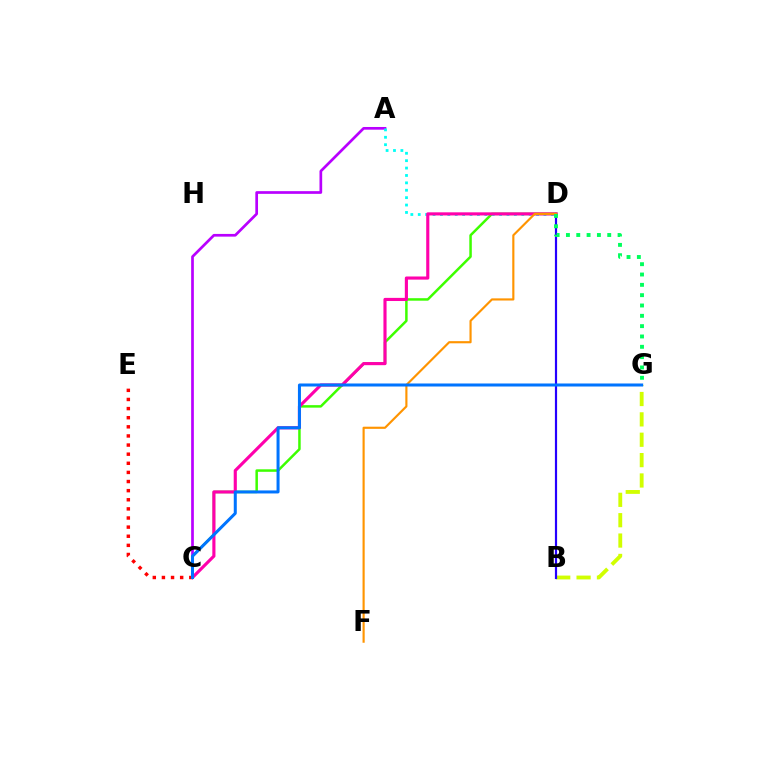{('C', 'D'): [{'color': '#3dff00', 'line_style': 'solid', 'thickness': 1.8}, {'color': '#ff00ac', 'line_style': 'solid', 'thickness': 2.25}], ('A', 'C'): [{'color': '#b900ff', 'line_style': 'solid', 'thickness': 1.95}], ('B', 'G'): [{'color': '#d1ff00', 'line_style': 'dashed', 'thickness': 2.77}], ('A', 'D'): [{'color': '#00fff6', 'line_style': 'dotted', 'thickness': 2.01}], ('B', 'D'): [{'color': '#2500ff', 'line_style': 'solid', 'thickness': 1.58}], ('C', 'E'): [{'color': '#ff0000', 'line_style': 'dotted', 'thickness': 2.48}], ('D', 'F'): [{'color': '#ff9400', 'line_style': 'solid', 'thickness': 1.55}], ('D', 'G'): [{'color': '#00ff5c', 'line_style': 'dotted', 'thickness': 2.81}], ('C', 'G'): [{'color': '#0074ff', 'line_style': 'solid', 'thickness': 2.18}]}